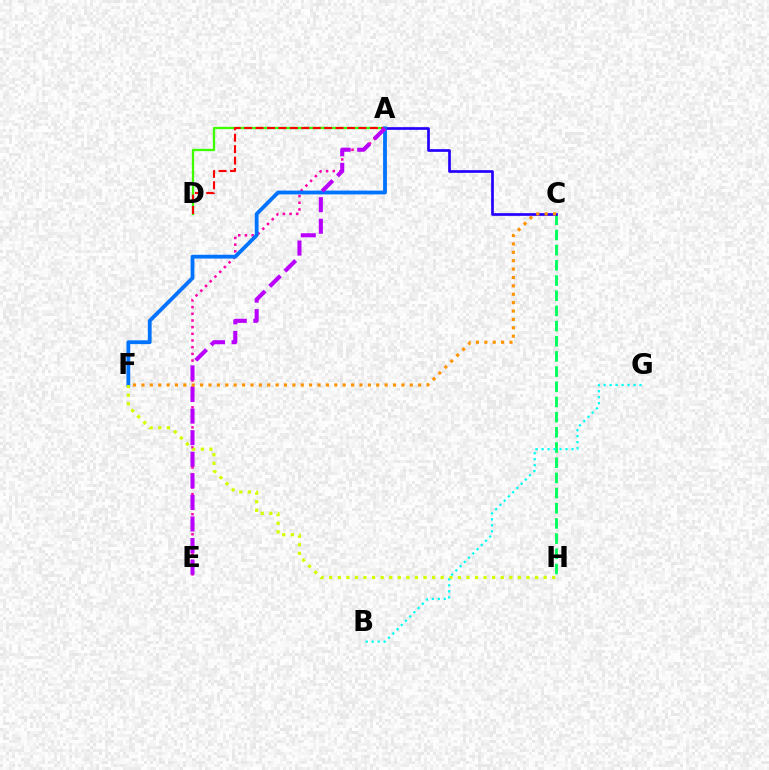{('A', 'D'): [{'color': '#3dff00', 'line_style': 'solid', 'thickness': 1.65}, {'color': '#ff0000', 'line_style': 'dashed', 'thickness': 1.55}], ('C', 'H'): [{'color': '#00ff5c', 'line_style': 'dashed', 'thickness': 2.06}], ('A', 'E'): [{'color': '#ff00ac', 'line_style': 'dotted', 'thickness': 1.82}, {'color': '#b900ff', 'line_style': 'dashed', 'thickness': 2.93}], ('A', 'C'): [{'color': '#2500ff', 'line_style': 'solid', 'thickness': 1.93}], ('A', 'F'): [{'color': '#0074ff', 'line_style': 'solid', 'thickness': 2.74}], ('F', 'H'): [{'color': '#d1ff00', 'line_style': 'dotted', 'thickness': 2.33}], ('B', 'G'): [{'color': '#00fff6', 'line_style': 'dotted', 'thickness': 1.63}], ('C', 'F'): [{'color': '#ff9400', 'line_style': 'dotted', 'thickness': 2.28}]}